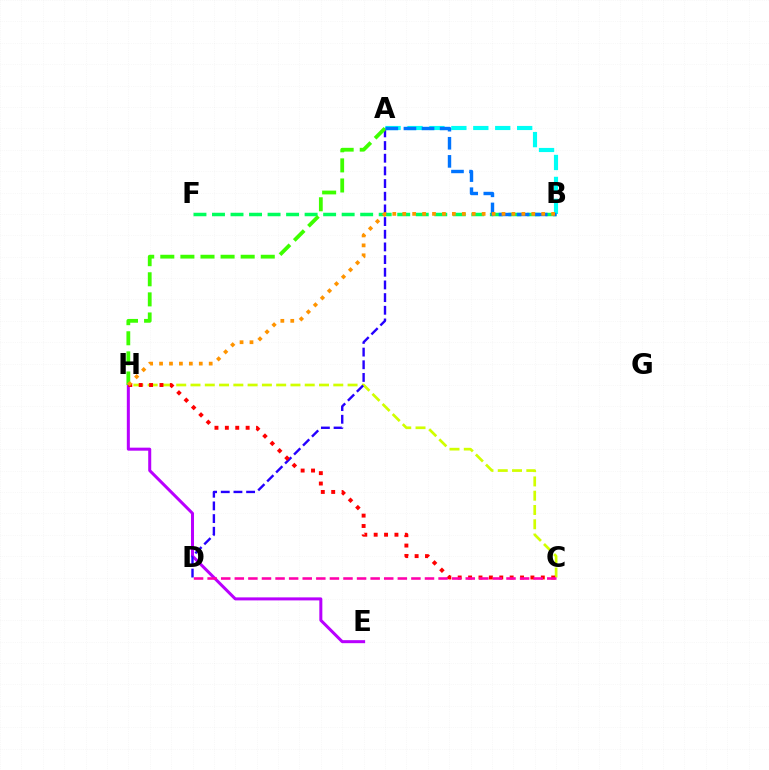{('C', 'H'): [{'color': '#d1ff00', 'line_style': 'dashed', 'thickness': 1.94}, {'color': '#ff0000', 'line_style': 'dotted', 'thickness': 2.82}], ('E', 'H'): [{'color': '#b900ff', 'line_style': 'solid', 'thickness': 2.17}], ('B', 'F'): [{'color': '#00ff5c', 'line_style': 'dashed', 'thickness': 2.52}], ('A', 'D'): [{'color': '#2500ff', 'line_style': 'dashed', 'thickness': 1.72}], ('A', 'B'): [{'color': '#00fff6', 'line_style': 'dashed', 'thickness': 2.98}, {'color': '#0074ff', 'line_style': 'dashed', 'thickness': 2.46}], ('A', 'H'): [{'color': '#3dff00', 'line_style': 'dashed', 'thickness': 2.73}], ('C', 'D'): [{'color': '#ff00ac', 'line_style': 'dashed', 'thickness': 1.85}], ('B', 'H'): [{'color': '#ff9400', 'line_style': 'dotted', 'thickness': 2.7}]}